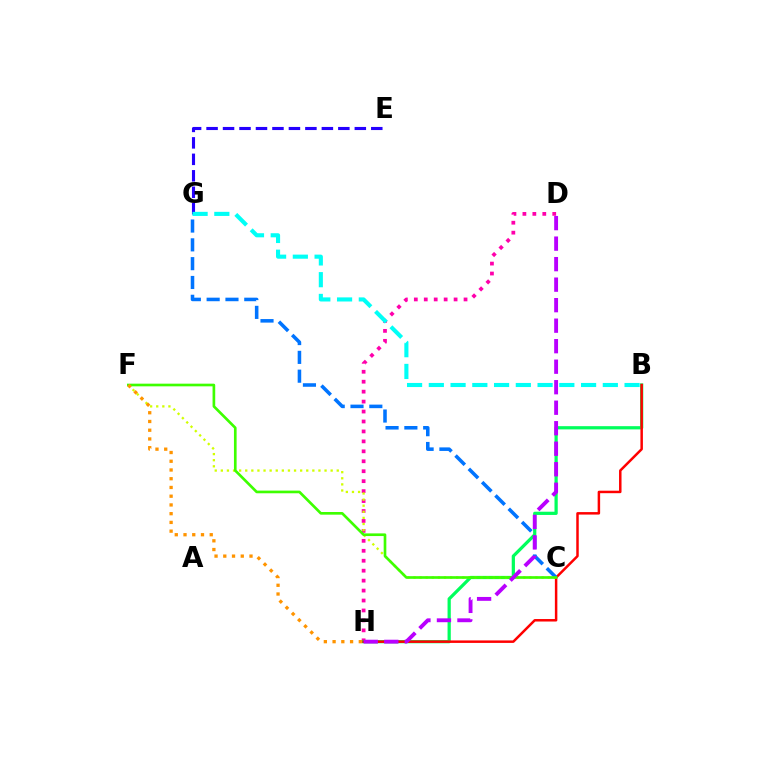{('D', 'H'): [{'color': '#ff00ac', 'line_style': 'dotted', 'thickness': 2.7}, {'color': '#b900ff', 'line_style': 'dashed', 'thickness': 2.79}], ('B', 'H'): [{'color': '#00ff5c', 'line_style': 'solid', 'thickness': 2.32}, {'color': '#ff0000', 'line_style': 'solid', 'thickness': 1.79}], ('C', 'F'): [{'color': '#d1ff00', 'line_style': 'dotted', 'thickness': 1.66}, {'color': '#3dff00', 'line_style': 'solid', 'thickness': 1.92}], ('E', 'G'): [{'color': '#2500ff', 'line_style': 'dashed', 'thickness': 2.24}], ('C', 'G'): [{'color': '#0074ff', 'line_style': 'dashed', 'thickness': 2.56}], ('B', 'G'): [{'color': '#00fff6', 'line_style': 'dashed', 'thickness': 2.95}], ('F', 'H'): [{'color': '#ff9400', 'line_style': 'dotted', 'thickness': 2.37}]}